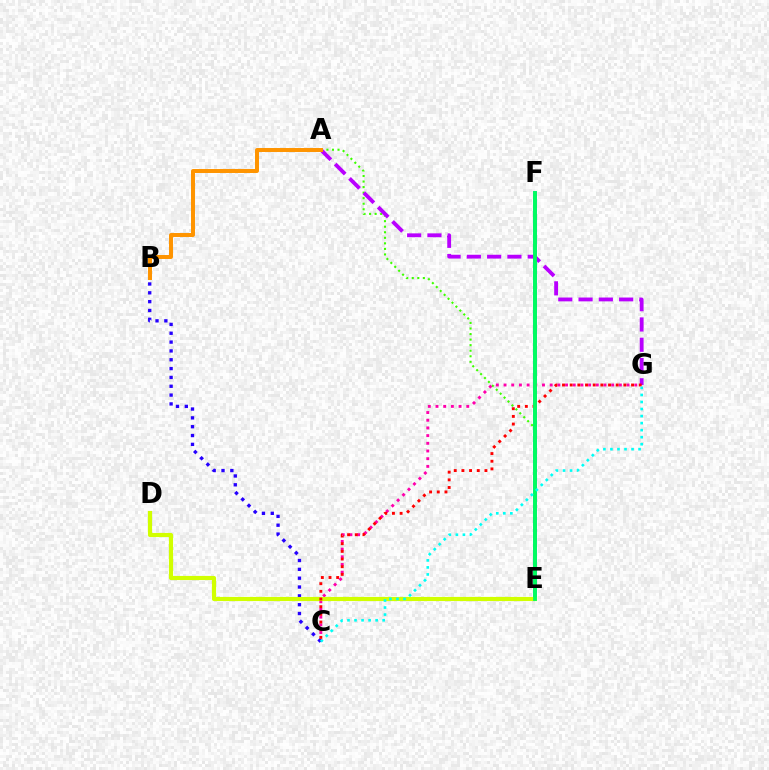{('A', 'E'): [{'color': '#3dff00', 'line_style': 'dotted', 'thickness': 1.51}], ('E', 'F'): [{'color': '#0074ff', 'line_style': 'solid', 'thickness': 2.58}, {'color': '#00ff5c', 'line_style': 'solid', 'thickness': 2.74}], ('A', 'G'): [{'color': '#b900ff', 'line_style': 'dashed', 'thickness': 2.75}], ('C', 'G'): [{'color': '#ff00ac', 'line_style': 'dotted', 'thickness': 2.09}, {'color': '#ff0000', 'line_style': 'dotted', 'thickness': 2.08}, {'color': '#00fff6', 'line_style': 'dotted', 'thickness': 1.91}], ('B', 'C'): [{'color': '#2500ff', 'line_style': 'dotted', 'thickness': 2.4}], ('D', 'E'): [{'color': '#d1ff00', 'line_style': 'solid', 'thickness': 2.99}], ('A', 'B'): [{'color': '#ff9400', 'line_style': 'solid', 'thickness': 2.86}]}